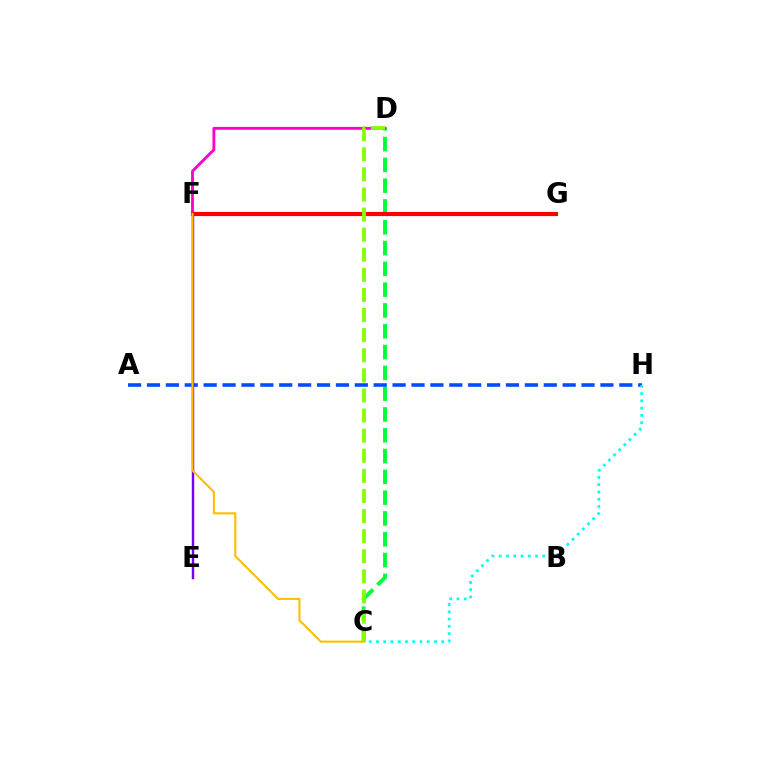{('C', 'D'): [{'color': '#00ff39', 'line_style': 'dashed', 'thickness': 2.83}, {'color': '#84ff00', 'line_style': 'dashed', 'thickness': 2.73}], ('A', 'H'): [{'color': '#004bff', 'line_style': 'dashed', 'thickness': 2.57}], ('D', 'F'): [{'color': '#ff00cf', 'line_style': 'solid', 'thickness': 2.06}], ('F', 'G'): [{'color': '#ff0000', 'line_style': 'solid', 'thickness': 2.99}], ('E', 'F'): [{'color': '#7200ff', 'line_style': 'solid', 'thickness': 1.74}], ('C', 'H'): [{'color': '#00fff6', 'line_style': 'dotted', 'thickness': 1.97}], ('C', 'F'): [{'color': '#ffbd00', 'line_style': 'solid', 'thickness': 1.51}]}